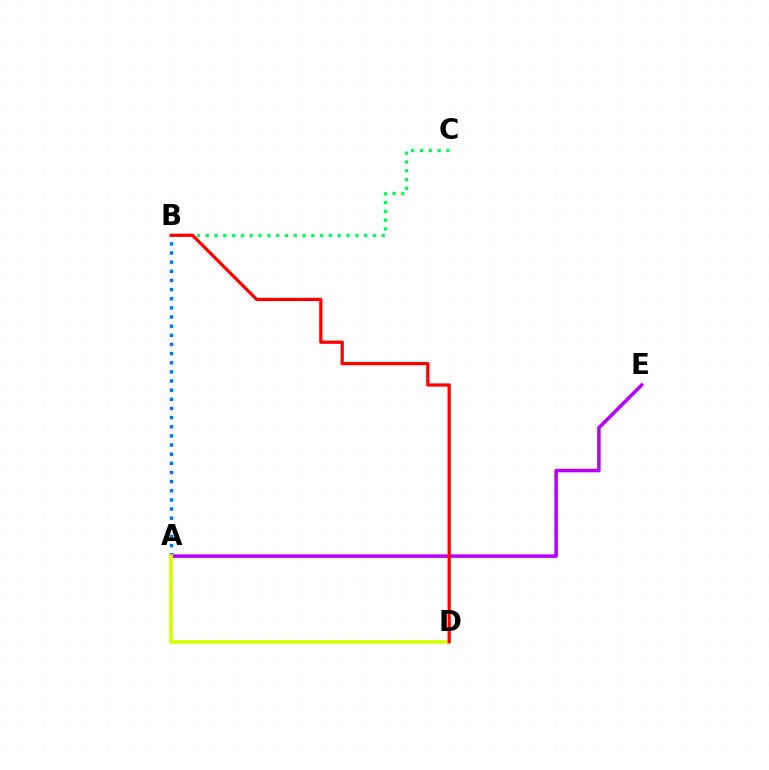{('A', 'B'): [{'color': '#0074ff', 'line_style': 'dotted', 'thickness': 2.48}], ('B', 'C'): [{'color': '#00ff5c', 'line_style': 'dotted', 'thickness': 2.39}], ('A', 'E'): [{'color': '#b900ff', 'line_style': 'solid', 'thickness': 2.54}], ('A', 'D'): [{'color': '#d1ff00', 'line_style': 'solid', 'thickness': 2.61}], ('B', 'D'): [{'color': '#ff0000', 'line_style': 'solid', 'thickness': 2.32}]}